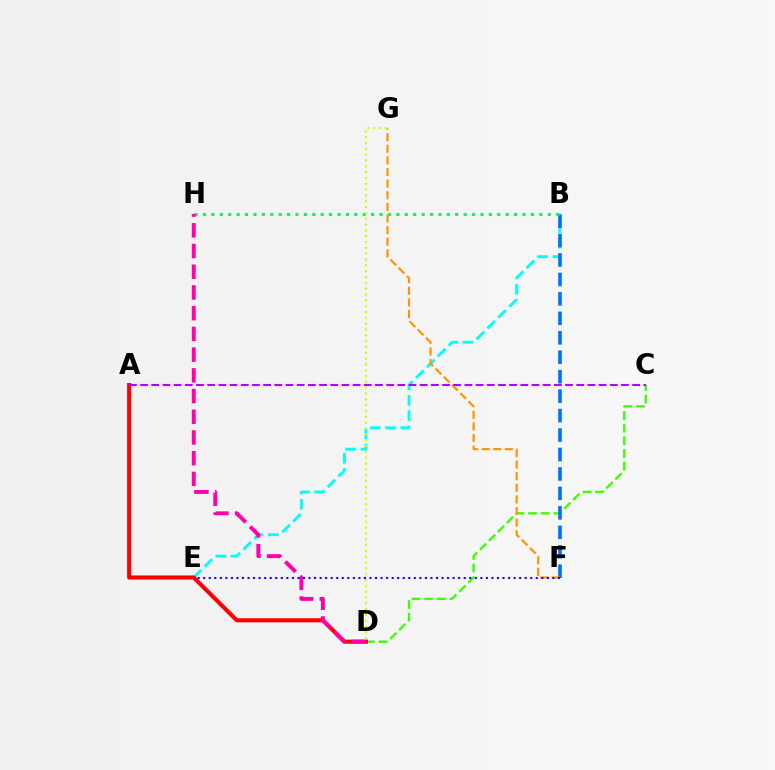{('B', 'E'): [{'color': '#00fff6', 'line_style': 'dashed', 'thickness': 2.08}], ('C', 'D'): [{'color': '#3dff00', 'line_style': 'dashed', 'thickness': 1.72}], ('B', 'F'): [{'color': '#0074ff', 'line_style': 'dashed', 'thickness': 2.64}], ('F', 'G'): [{'color': '#ff9400', 'line_style': 'dashed', 'thickness': 1.58}], ('B', 'H'): [{'color': '#00ff5c', 'line_style': 'dotted', 'thickness': 2.28}], ('A', 'D'): [{'color': '#ff0000', 'line_style': 'solid', 'thickness': 2.93}], ('A', 'C'): [{'color': '#b900ff', 'line_style': 'dashed', 'thickness': 1.52}], ('D', 'H'): [{'color': '#ff00ac', 'line_style': 'dashed', 'thickness': 2.81}], ('D', 'G'): [{'color': '#d1ff00', 'line_style': 'dotted', 'thickness': 1.58}], ('E', 'F'): [{'color': '#2500ff', 'line_style': 'dotted', 'thickness': 1.51}]}